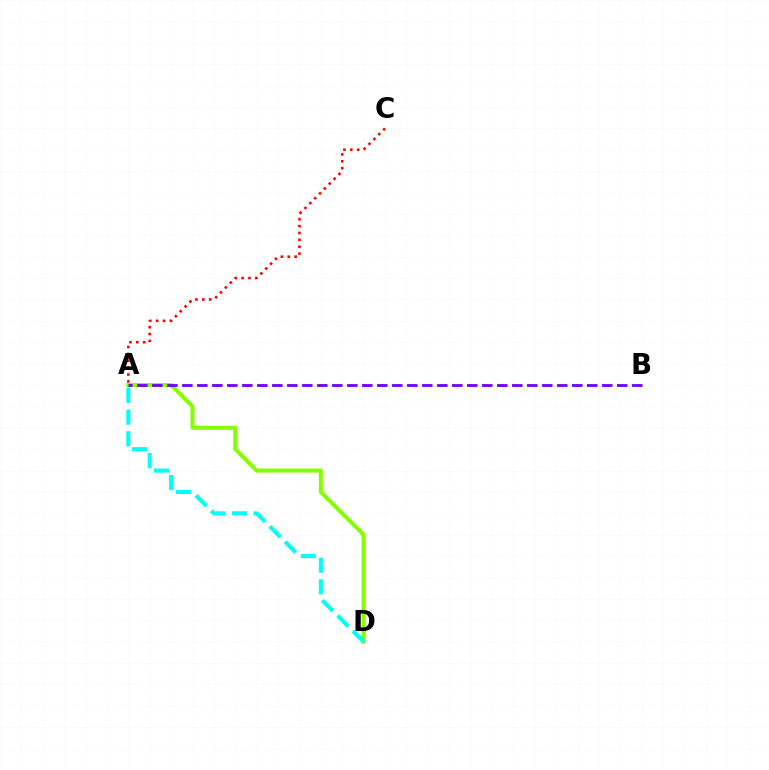{('A', 'C'): [{'color': '#ff0000', 'line_style': 'dotted', 'thickness': 1.87}], ('A', 'D'): [{'color': '#84ff00', 'line_style': 'solid', 'thickness': 2.91}, {'color': '#00fff6', 'line_style': 'dashed', 'thickness': 2.94}], ('A', 'B'): [{'color': '#7200ff', 'line_style': 'dashed', 'thickness': 2.04}]}